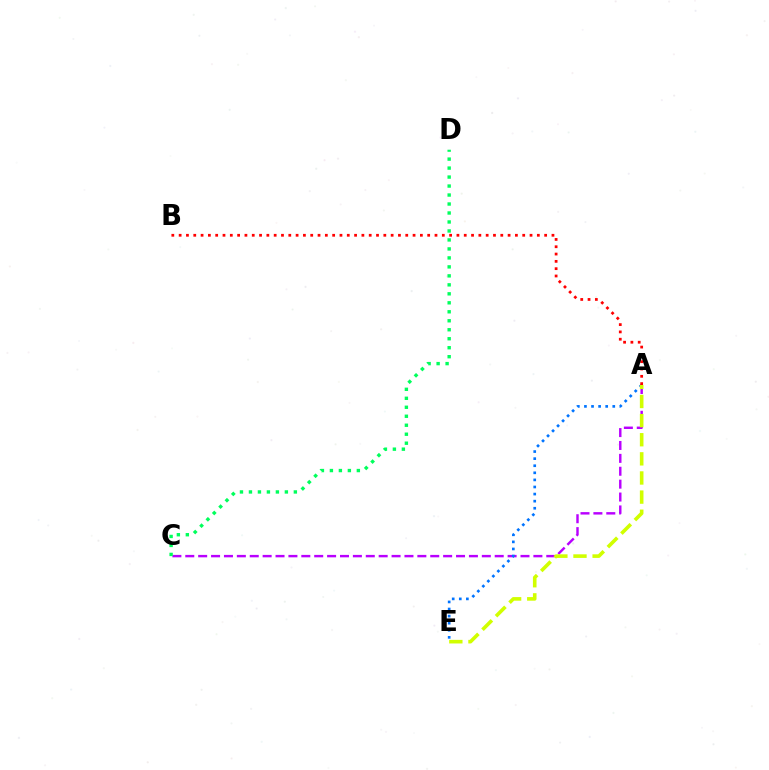{('A', 'C'): [{'color': '#b900ff', 'line_style': 'dashed', 'thickness': 1.75}], ('C', 'D'): [{'color': '#00ff5c', 'line_style': 'dotted', 'thickness': 2.44}], ('A', 'E'): [{'color': '#0074ff', 'line_style': 'dotted', 'thickness': 1.92}, {'color': '#d1ff00', 'line_style': 'dashed', 'thickness': 2.6}], ('A', 'B'): [{'color': '#ff0000', 'line_style': 'dotted', 'thickness': 1.99}]}